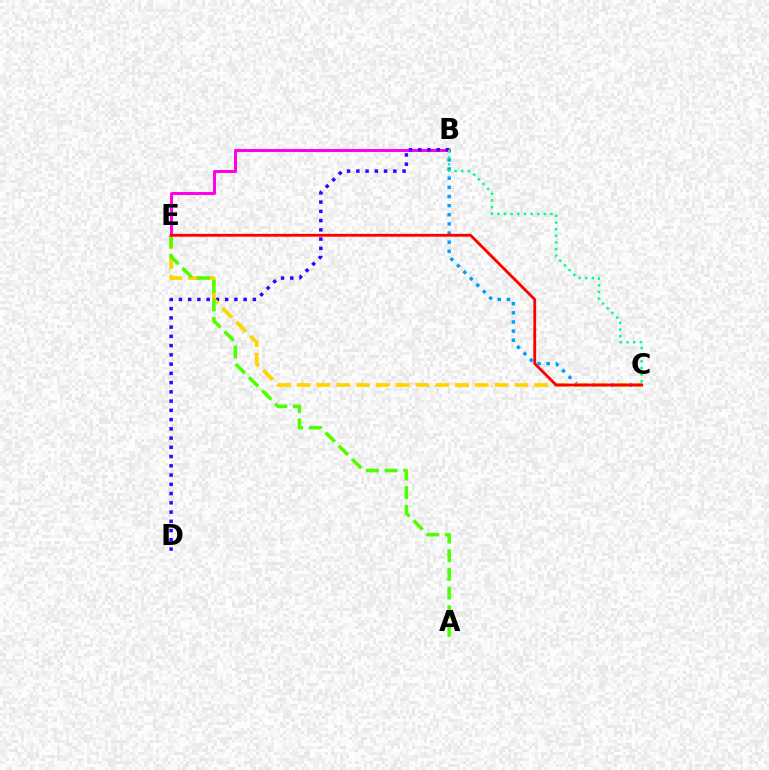{('B', 'C'): [{'color': '#009eff', 'line_style': 'dotted', 'thickness': 2.48}, {'color': '#00ff86', 'line_style': 'dotted', 'thickness': 1.8}], ('B', 'E'): [{'color': '#ff00ed', 'line_style': 'solid', 'thickness': 2.16}], ('B', 'D'): [{'color': '#3700ff', 'line_style': 'dotted', 'thickness': 2.51}], ('C', 'E'): [{'color': '#ffd500', 'line_style': 'dashed', 'thickness': 2.69}, {'color': '#ff0000', 'line_style': 'solid', 'thickness': 2.03}], ('A', 'E'): [{'color': '#4fff00', 'line_style': 'dashed', 'thickness': 2.54}]}